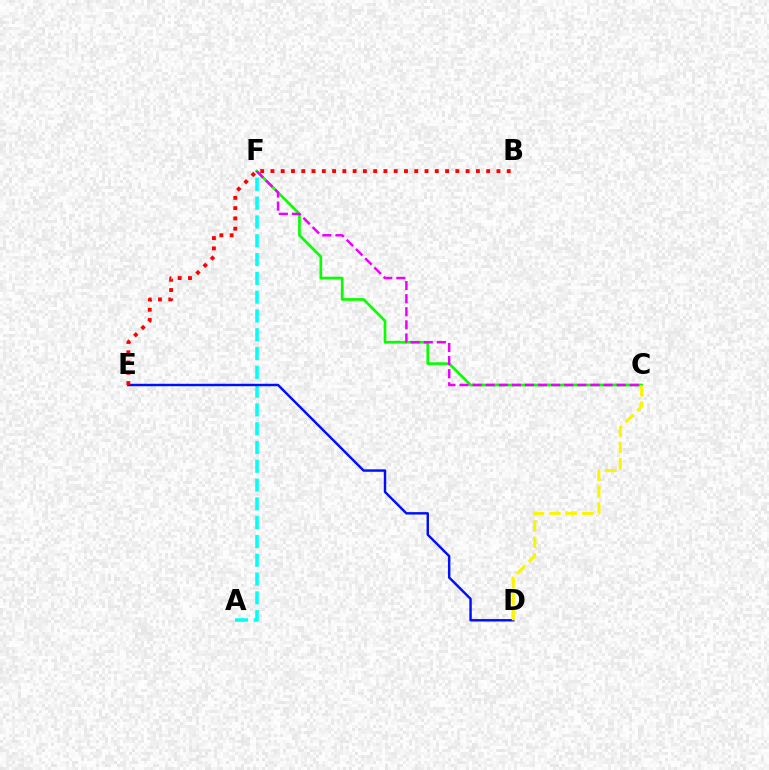{('A', 'F'): [{'color': '#00fff6', 'line_style': 'dashed', 'thickness': 2.55}], ('C', 'F'): [{'color': '#08ff00', 'line_style': 'solid', 'thickness': 1.94}, {'color': '#ee00ff', 'line_style': 'dashed', 'thickness': 1.78}], ('D', 'E'): [{'color': '#0010ff', 'line_style': 'solid', 'thickness': 1.76}], ('C', 'D'): [{'color': '#fcf500', 'line_style': 'dashed', 'thickness': 2.23}], ('B', 'E'): [{'color': '#ff0000', 'line_style': 'dotted', 'thickness': 2.79}]}